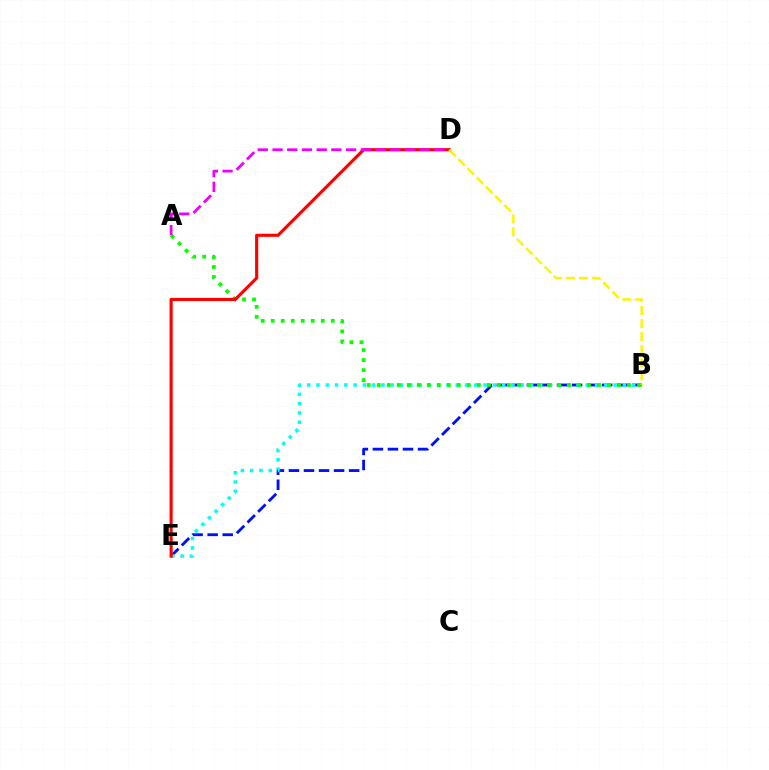{('B', 'E'): [{'color': '#0010ff', 'line_style': 'dashed', 'thickness': 2.04}, {'color': '#00fff6', 'line_style': 'dotted', 'thickness': 2.52}], ('A', 'B'): [{'color': '#08ff00', 'line_style': 'dotted', 'thickness': 2.72}], ('D', 'E'): [{'color': '#ff0000', 'line_style': 'solid', 'thickness': 2.25}], ('A', 'D'): [{'color': '#ee00ff', 'line_style': 'dashed', 'thickness': 2.0}], ('B', 'D'): [{'color': '#fcf500', 'line_style': 'dashed', 'thickness': 1.77}]}